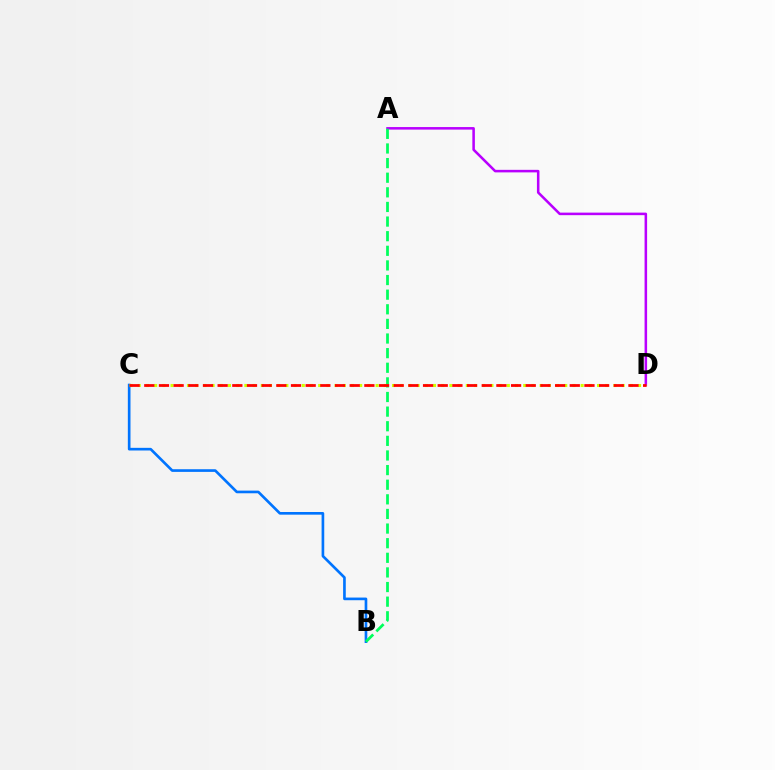{('B', 'C'): [{'color': '#0074ff', 'line_style': 'solid', 'thickness': 1.92}], ('A', 'D'): [{'color': '#b900ff', 'line_style': 'solid', 'thickness': 1.83}], ('C', 'D'): [{'color': '#d1ff00', 'line_style': 'dotted', 'thickness': 2.23}, {'color': '#ff0000', 'line_style': 'dashed', 'thickness': 1.99}], ('A', 'B'): [{'color': '#00ff5c', 'line_style': 'dashed', 'thickness': 1.99}]}